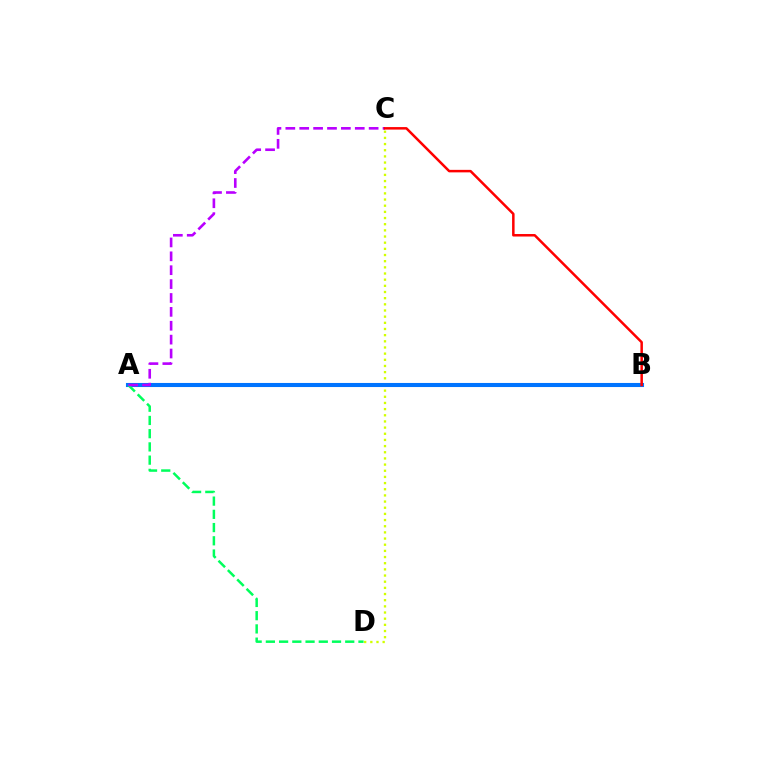{('C', 'D'): [{'color': '#d1ff00', 'line_style': 'dotted', 'thickness': 1.67}], ('A', 'B'): [{'color': '#0074ff', 'line_style': 'solid', 'thickness': 2.94}], ('A', 'D'): [{'color': '#00ff5c', 'line_style': 'dashed', 'thickness': 1.8}], ('A', 'C'): [{'color': '#b900ff', 'line_style': 'dashed', 'thickness': 1.89}], ('B', 'C'): [{'color': '#ff0000', 'line_style': 'solid', 'thickness': 1.8}]}